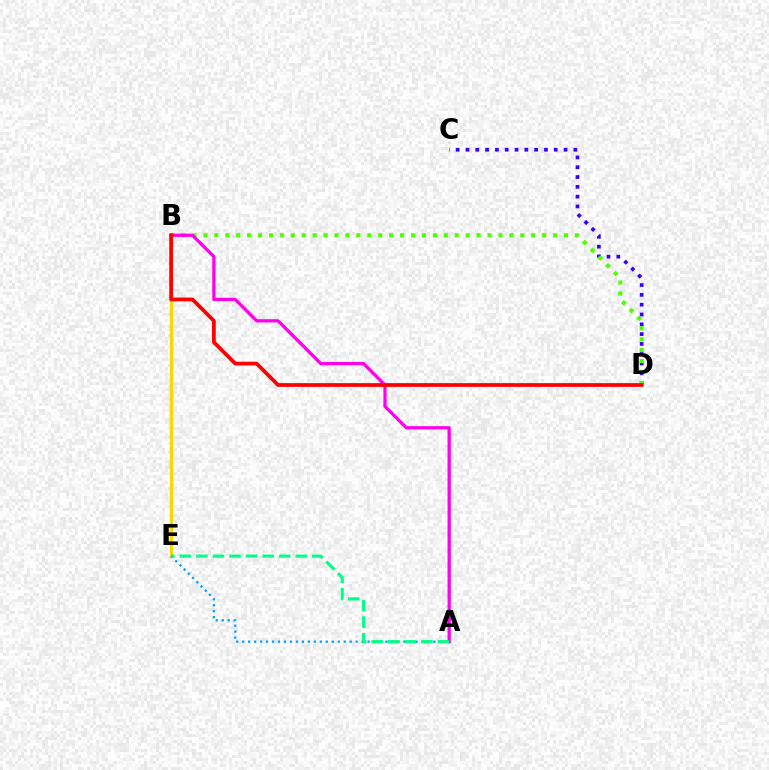{('B', 'E'): [{'color': '#ffd500', 'line_style': 'solid', 'thickness': 2.27}], ('A', 'E'): [{'color': '#009eff', 'line_style': 'dotted', 'thickness': 1.62}, {'color': '#00ff86', 'line_style': 'dashed', 'thickness': 2.25}], ('C', 'D'): [{'color': '#3700ff', 'line_style': 'dotted', 'thickness': 2.67}], ('B', 'D'): [{'color': '#4fff00', 'line_style': 'dotted', 'thickness': 2.97}, {'color': '#ff0000', 'line_style': 'solid', 'thickness': 2.69}], ('A', 'B'): [{'color': '#ff00ed', 'line_style': 'solid', 'thickness': 2.34}]}